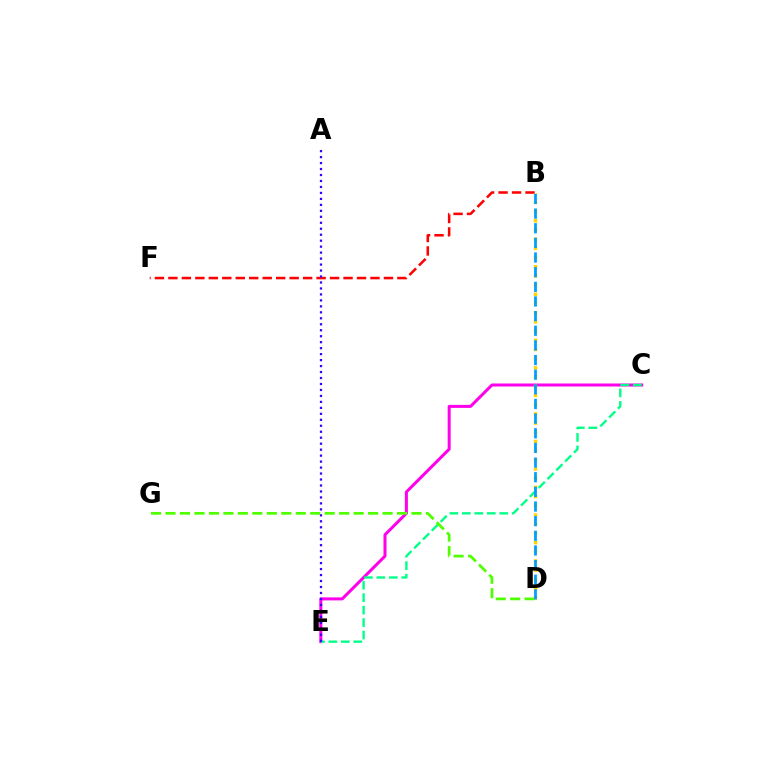{('C', 'E'): [{'color': '#ff00ed', 'line_style': 'solid', 'thickness': 2.18}, {'color': '#00ff86', 'line_style': 'dashed', 'thickness': 1.69}], ('B', 'F'): [{'color': '#ff0000', 'line_style': 'dashed', 'thickness': 1.83}], ('D', 'G'): [{'color': '#4fff00', 'line_style': 'dashed', 'thickness': 1.97}], ('B', 'D'): [{'color': '#ffd500', 'line_style': 'dotted', 'thickness': 2.5}, {'color': '#009eff', 'line_style': 'dashed', 'thickness': 1.99}], ('A', 'E'): [{'color': '#3700ff', 'line_style': 'dotted', 'thickness': 1.62}]}